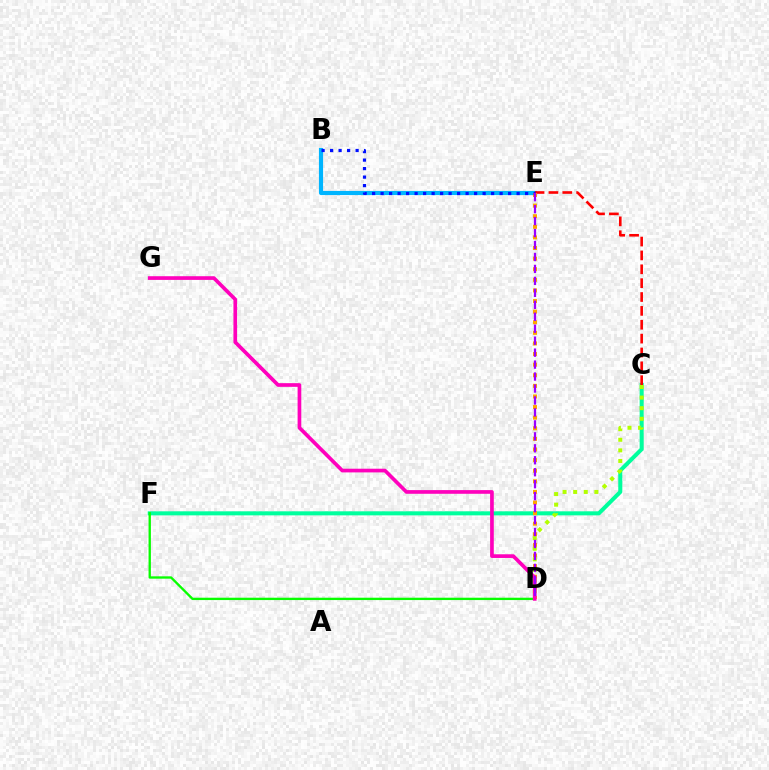{('C', 'F'): [{'color': '#00ff9d', 'line_style': 'solid', 'thickness': 2.91}], ('B', 'E'): [{'color': '#00b5ff', 'line_style': 'solid', 'thickness': 2.98}, {'color': '#0010ff', 'line_style': 'dotted', 'thickness': 2.31}], ('C', 'E'): [{'color': '#ff0000', 'line_style': 'dashed', 'thickness': 1.88}], ('D', 'E'): [{'color': '#ffa500', 'line_style': 'dotted', 'thickness': 2.88}, {'color': '#9b00ff', 'line_style': 'dashed', 'thickness': 1.62}], ('D', 'F'): [{'color': '#08ff00', 'line_style': 'solid', 'thickness': 1.69}], ('C', 'D'): [{'color': '#b3ff00', 'line_style': 'dotted', 'thickness': 2.88}], ('D', 'G'): [{'color': '#ff00bd', 'line_style': 'solid', 'thickness': 2.65}]}